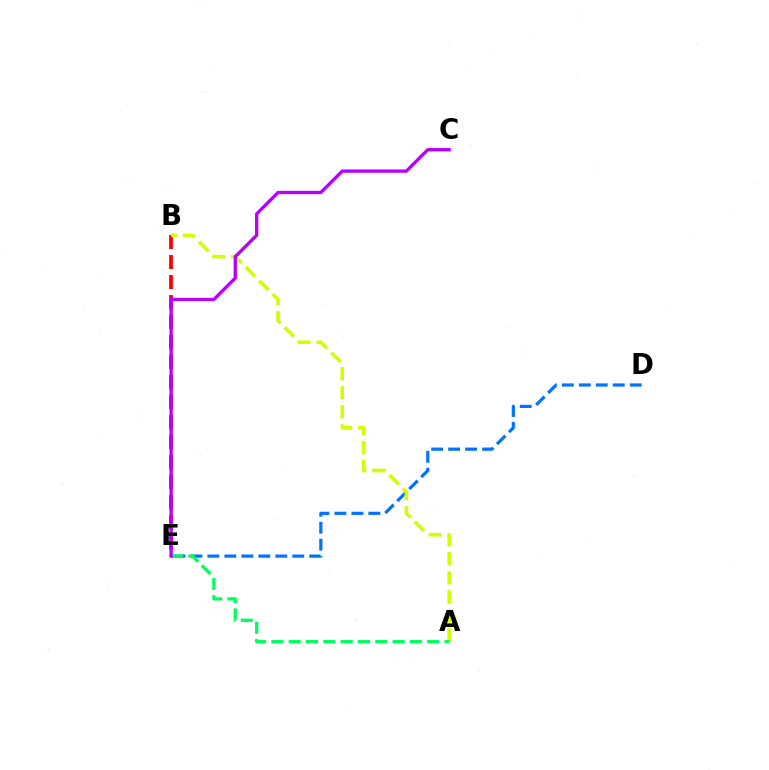{('D', 'E'): [{'color': '#0074ff', 'line_style': 'dashed', 'thickness': 2.31}], ('B', 'E'): [{'color': '#ff0000', 'line_style': 'dashed', 'thickness': 2.72}], ('A', 'B'): [{'color': '#d1ff00', 'line_style': 'dashed', 'thickness': 2.59}], ('A', 'E'): [{'color': '#00ff5c', 'line_style': 'dashed', 'thickness': 2.35}], ('C', 'E'): [{'color': '#b900ff', 'line_style': 'solid', 'thickness': 2.38}]}